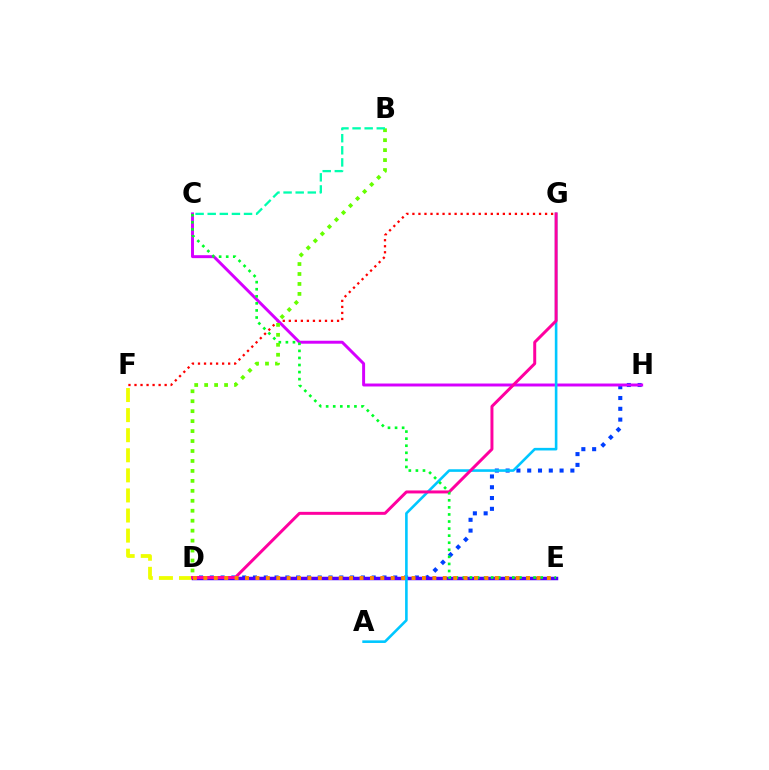{('D', 'F'): [{'color': '#eeff00', 'line_style': 'dashed', 'thickness': 2.73}], ('F', 'G'): [{'color': '#ff0000', 'line_style': 'dotted', 'thickness': 1.64}], ('D', 'H'): [{'color': '#003fff', 'line_style': 'dotted', 'thickness': 2.93}], ('C', 'H'): [{'color': '#d600ff', 'line_style': 'solid', 'thickness': 2.13}], ('D', 'E'): [{'color': '#4f00ff', 'line_style': 'solid', 'thickness': 2.52}, {'color': '#ff8800', 'line_style': 'dotted', 'thickness': 2.83}], ('A', 'G'): [{'color': '#00c7ff', 'line_style': 'solid', 'thickness': 1.87}], ('D', 'G'): [{'color': '#ff00a0', 'line_style': 'solid', 'thickness': 2.14}], ('C', 'E'): [{'color': '#00ff27', 'line_style': 'dotted', 'thickness': 1.92}], ('B', 'D'): [{'color': '#66ff00', 'line_style': 'dotted', 'thickness': 2.71}], ('B', 'C'): [{'color': '#00ffaf', 'line_style': 'dashed', 'thickness': 1.64}]}